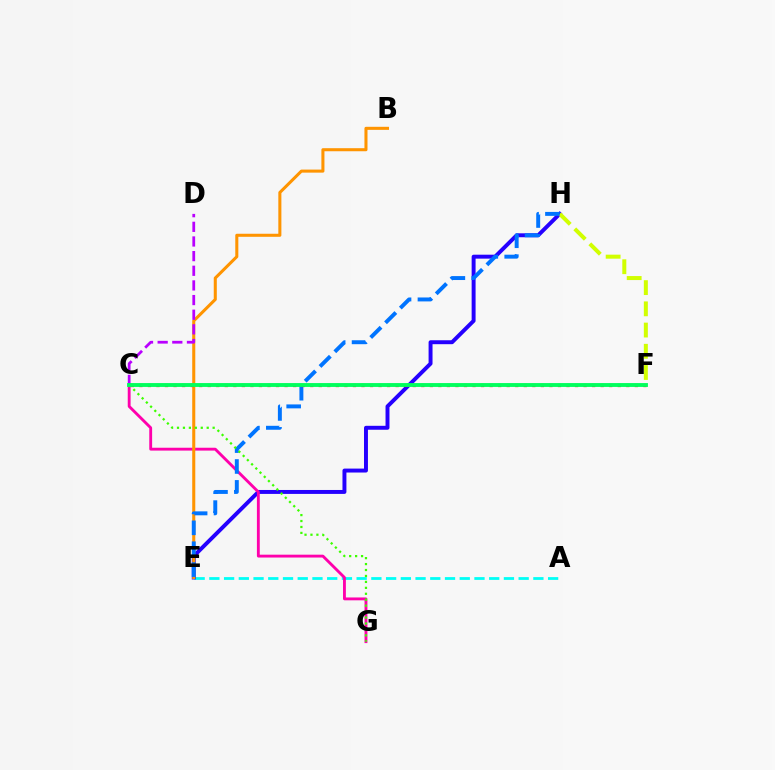{('A', 'E'): [{'color': '#00fff6', 'line_style': 'dashed', 'thickness': 2.0}], ('E', 'H'): [{'color': '#2500ff', 'line_style': 'solid', 'thickness': 2.84}, {'color': '#0074ff', 'line_style': 'dashed', 'thickness': 2.84}], ('C', 'G'): [{'color': '#ff00ac', 'line_style': 'solid', 'thickness': 2.06}, {'color': '#3dff00', 'line_style': 'dotted', 'thickness': 1.61}], ('F', 'H'): [{'color': '#d1ff00', 'line_style': 'dashed', 'thickness': 2.88}], ('B', 'E'): [{'color': '#ff9400', 'line_style': 'solid', 'thickness': 2.2}], ('C', 'D'): [{'color': '#b900ff', 'line_style': 'dashed', 'thickness': 1.99}], ('C', 'F'): [{'color': '#ff0000', 'line_style': 'dotted', 'thickness': 2.32}, {'color': '#00ff5c', 'line_style': 'solid', 'thickness': 2.78}]}